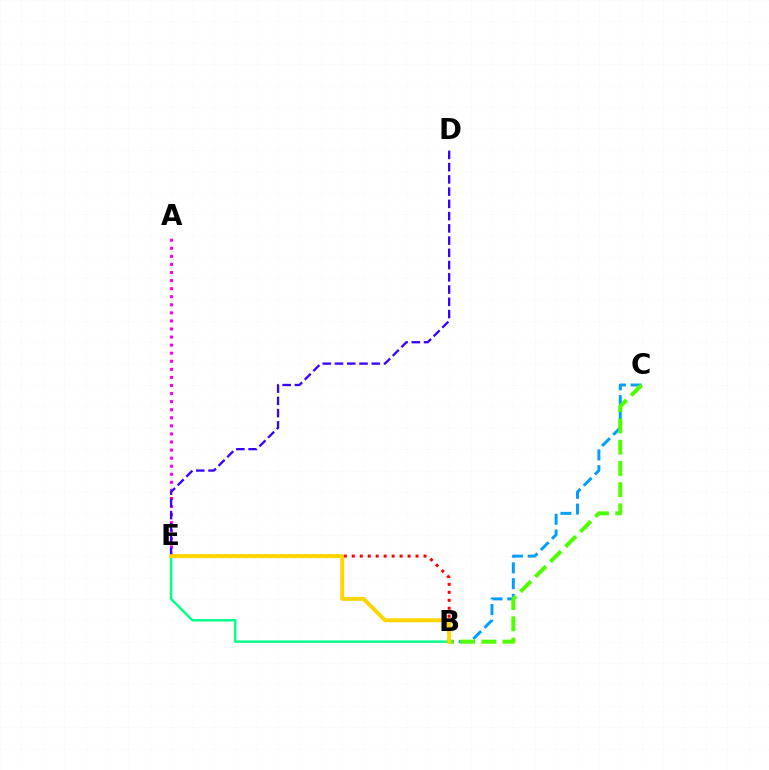{('B', 'C'): [{'color': '#009eff', 'line_style': 'dashed', 'thickness': 2.14}, {'color': '#4fff00', 'line_style': 'dashed', 'thickness': 2.88}], ('A', 'E'): [{'color': '#ff00ed', 'line_style': 'dotted', 'thickness': 2.19}], ('B', 'E'): [{'color': '#00ff86', 'line_style': 'solid', 'thickness': 1.74}, {'color': '#ff0000', 'line_style': 'dotted', 'thickness': 2.17}, {'color': '#ffd500', 'line_style': 'solid', 'thickness': 2.84}], ('D', 'E'): [{'color': '#3700ff', 'line_style': 'dashed', 'thickness': 1.66}]}